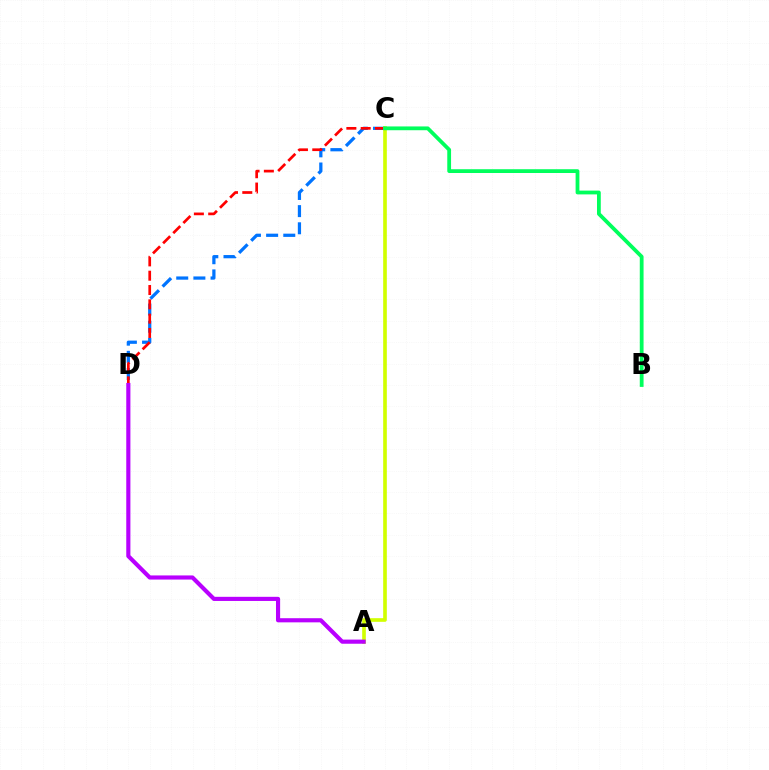{('C', 'D'): [{'color': '#0074ff', 'line_style': 'dashed', 'thickness': 2.33}, {'color': '#ff0000', 'line_style': 'dashed', 'thickness': 1.95}], ('A', 'C'): [{'color': '#d1ff00', 'line_style': 'solid', 'thickness': 2.62}], ('A', 'D'): [{'color': '#b900ff', 'line_style': 'solid', 'thickness': 2.98}], ('B', 'C'): [{'color': '#00ff5c', 'line_style': 'solid', 'thickness': 2.73}]}